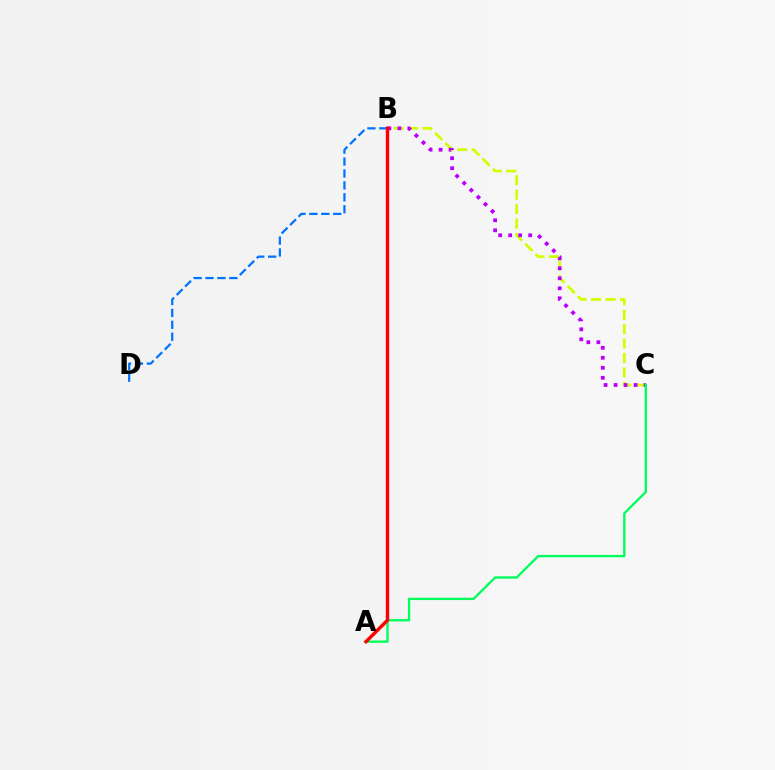{('B', 'C'): [{'color': '#d1ff00', 'line_style': 'dashed', 'thickness': 1.97}, {'color': '#b900ff', 'line_style': 'dotted', 'thickness': 2.72}], ('B', 'D'): [{'color': '#0074ff', 'line_style': 'dashed', 'thickness': 1.62}], ('A', 'C'): [{'color': '#00ff5c', 'line_style': 'solid', 'thickness': 1.67}], ('A', 'B'): [{'color': '#ff0000', 'line_style': 'solid', 'thickness': 2.46}]}